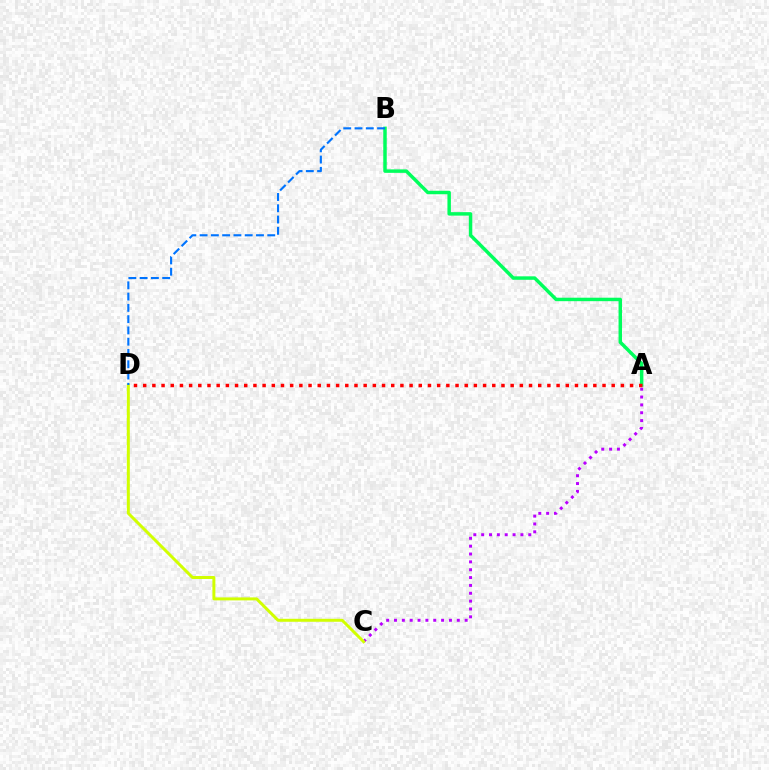{('A', 'B'): [{'color': '#00ff5c', 'line_style': 'solid', 'thickness': 2.5}], ('A', 'C'): [{'color': '#b900ff', 'line_style': 'dotted', 'thickness': 2.13}], ('C', 'D'): [{'color': '#d1ff00', 'line_style': 'solid', 'thickness': 2.14}], ('B', 'D'): [{'color': '#0074ff', 'line_style': 'dashed', 'thickness': 1.53}], ('A', 'D'): [{'color': '#ff0000', 'line_style': 'dotted', 'thickness': 2.5}]}